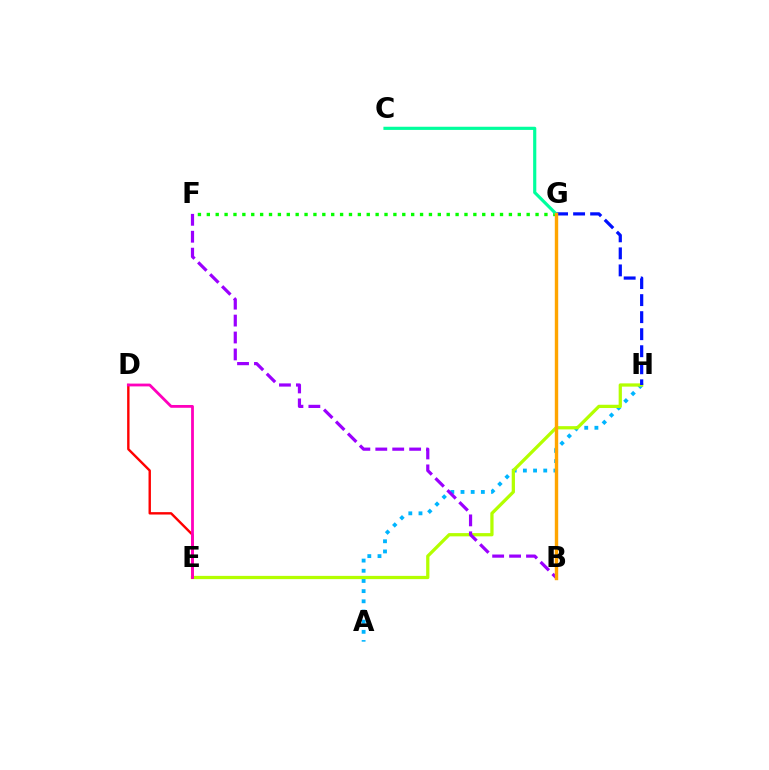{('A', 'H'): [{'color': '#00b5ff', 'line_style': 'dotted', 'thickness': 2.77}], ('E', 'H'): [{'color': '#b3ff00', 'line_style': 'solid', 'thickness': 2.34}], ('D', 'E'): [{'color': '#ff0000', 'line_style': 'solid', 'thickness': 1.73}, {'color': '#ff00bd', 'line_style': 'solid', 'thickness': 2.01}], ('B', 'F'): [{'color': '#9b00ff', 'line_style': 'dashed', 'thickness': 2.3}], ('G', 'H'): [{'color': '#0010ff', 'line_style': 'dashed', 'thickness': 2.31}], ('F', 'G'): [{'color': '#08ff00', 'line_style': 'dotted', 'thickness': 2.41}], ('C', 'G'): [{'color': '#00ff9d', 'line_style': 'solid', 'thickness': 2.28}], ('B', 'G'): [{'color': '#ffa500', 'line_style': 'solid', 'thickness': 2.45}]}